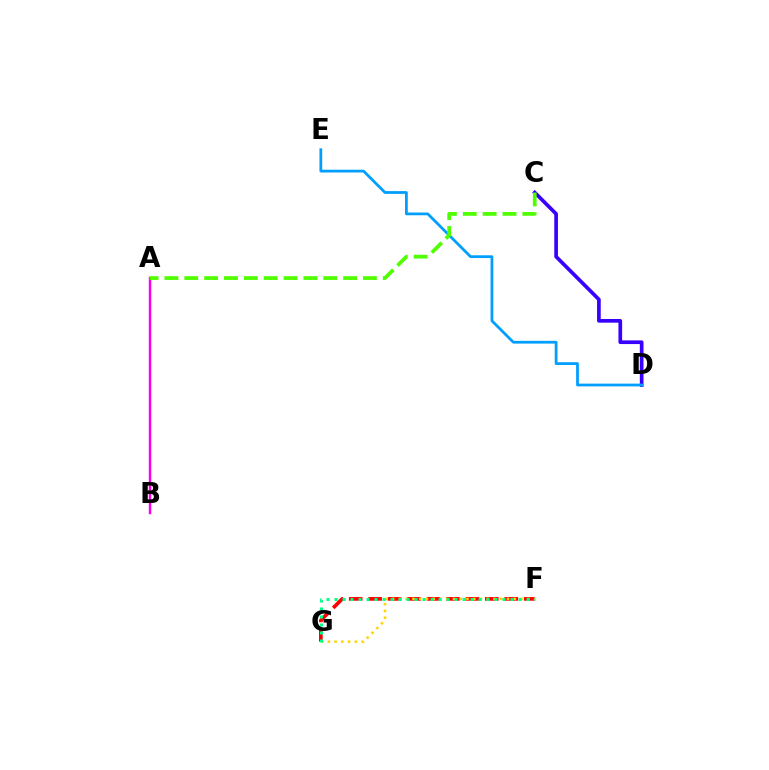{('A', 'B'): [{'color': '#ff00ed', 'line_style': 'solid', 'thickness': 1.75}], ('F', 'G'): [{'color': '#ff0000', 'line_style': 'dashed', 'thickness': 2.64}, {'color': '#ffd500', 'line_style': 'dotted', 'thickness': 1.84}, {'color': '#00ff86', 'line_style': 'dotted', 'thickness': 2.17}], ('C', 'D'): [{'color': '#3700ff', 'line_style': 'solid', 'thickness': 2.65}], ('D', 'E'): [{'color': '#009eff', 'line_style': 'solid', 'thickness': 1.98}], ('A', 'C'): [{'color': '#4fff00', 'line_style': 'dashed', 'thickness': 2.7}]}